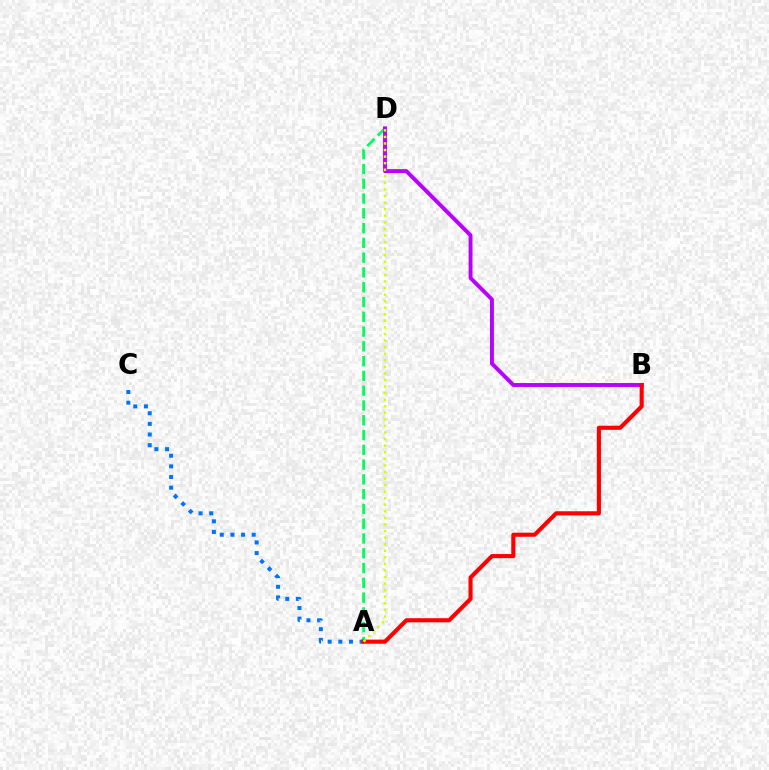{('A', 'D'): [{'color': '#00ff5c', 'line_style': 'dashed', 'thickness': 2.01}, {'color': '#d1ff00', 'line_style': 'dotted', 'thickness': 1.78}], ('B', 'D'): [{'color': '#b900ff', 'line_style': 'solid', 'thickness': 2.82}], ('A', 'C'): [{'color': '#0074ff', 'line_style': 'dotted', 'thickness': 2.89}], ('A', 'B'): [{'color': '#ff0000', 'line_style': 'solid', 'thickness': 2.96}]}